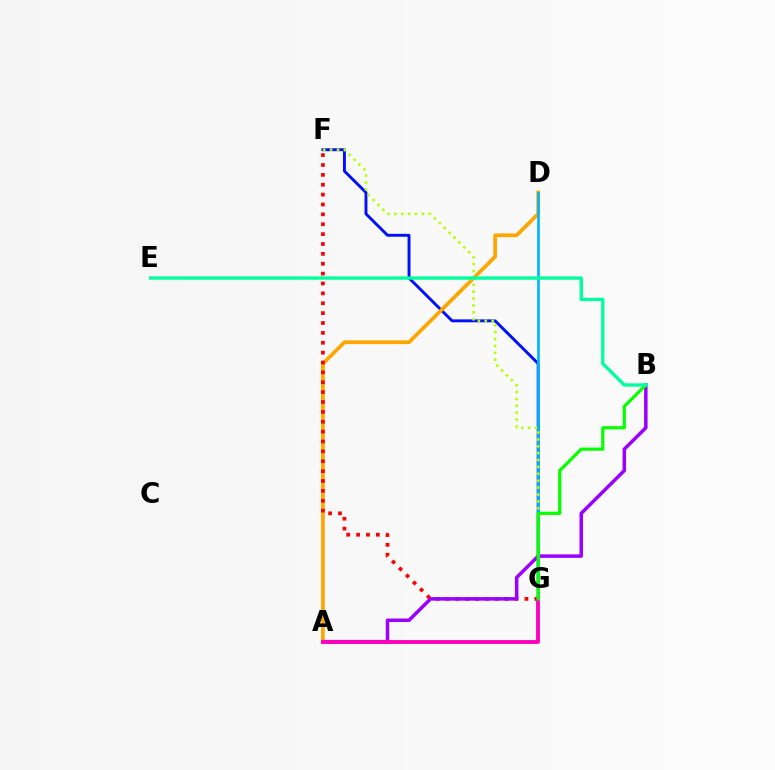{('F', 'G'): [{'color': '#0010ff', 'line_style': 'solid', 'thickness': 2.1}, {'color': '#ff0000', 'line_style': 'dotted', 'thickness': 2.68}, {'color': '#b3ff00', 'line_style': 'dotted', 'thickness': 1.87}], ('A', 'D'): [{'color': '#ffa500', 'line_style': 'solid', 'thickness': 2.67}], ('A', 'B'): [{'color': '#9b00ff', 'line_style': 'solid', 'thickness': 2.52}], ('D', 'G'): [{'color': '#00b5ff', 'line_style': 'solid', 'thickness': 1.94}], ('A', 'G'): [{'color': '#ff00bd', 'line_style': 'solid', 'thickness': 2.79}], ('B', 'G'): [{'color': '#08ff00', 'line_style': 'solid', 'thickness': 2.31}], ('B', 'E'): [{'color': '#00ff9d', 'line_style': 'solid', 'thickness': 2.42}]}